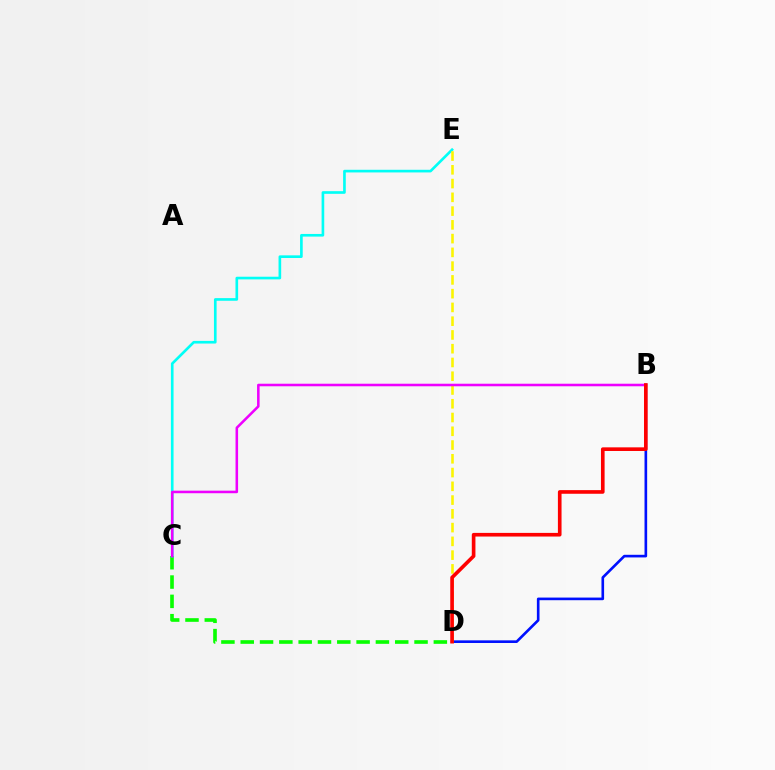{('B', 'D'): [{'color': '#0010ff', 'line_style': 'solid', 'thickness': 1.9}, {'color': '#ff0000', 'line_style': 'solid', 'thickness': 2.62}], ('C', 'D'): [{'color': '#08ff00', 'line_style': 'dashed', 'thickness': 2.62}], ('C', 'E'): [{'color': '#00fff6', 'line_style': 'solid', 'thickness': 1.91}], ('D', 'E'): [{'color': '#fcf500', 'line_style': 'dashed', 'thickness': 1.87}], ('B', 'C'): [{'color': '#ee00ff', 'line_style': 'solid', 'thickness': 1.84}]}